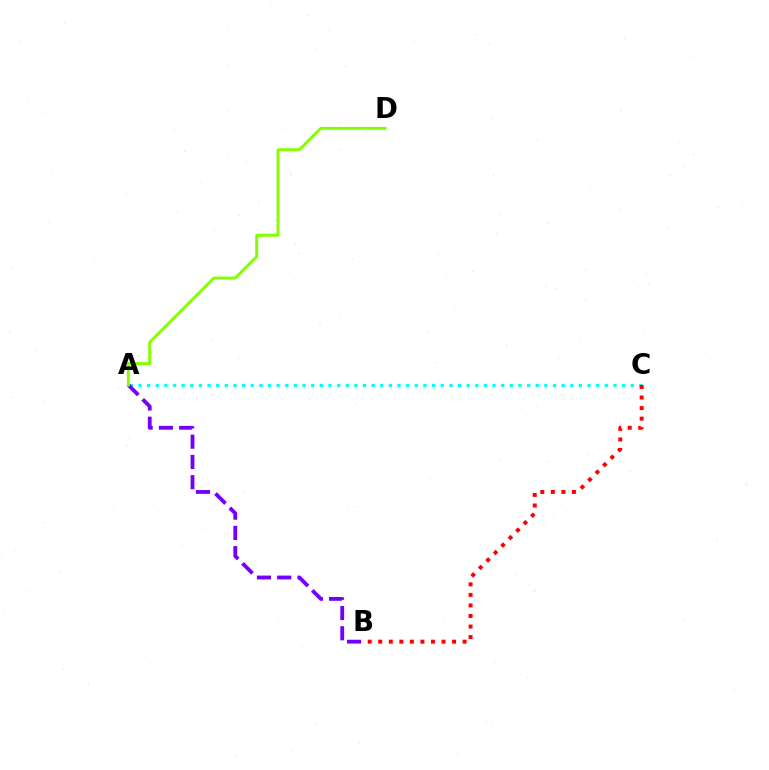{('A', 'C'): [{'color': '#00fff6', 'line_style': 'dotted', 'thickness': 2.35}], ('A', 'B'): [{'color': '#7200ff', 'line_style': 'dashed', 'thickness': 2.75}], ('A', 'D'): [{'color': '#84ff00', 'line_style': 'solid', 'thickness': 2.14}], ('B', 'C'): [{'color': '#ff0000', 'line_style': 'dotted', 'thickness': 2.87}]}